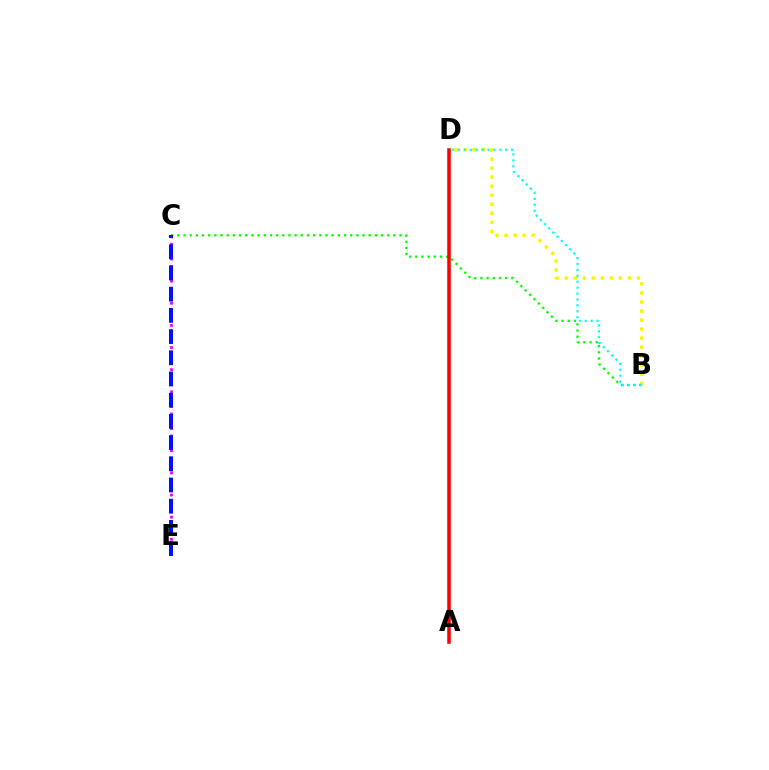{('B', 'D'): [{'color': '#fcf500', 'line_style': 'dotted', 'thickness': 2.45}, {'color': '#00fff6', 'line_style': 'dotted', 'thickness': 1.61}], ('B', 'C'): [{'color': '#08ff00', 'line_style': 'dotted', 'thickness': 1.68}], ('A', 'D'): [{'color': '#ff0000', 'line_style': 'solid', 'thickness': 2.54}], ('C', 'E'): [{'color': '#ee00ff', 'line_style': 'dotted', 'thickness': 2.0}, {'color': '#0010ff', 'line_style': 'dashed', 'thickness': 2.88}]}